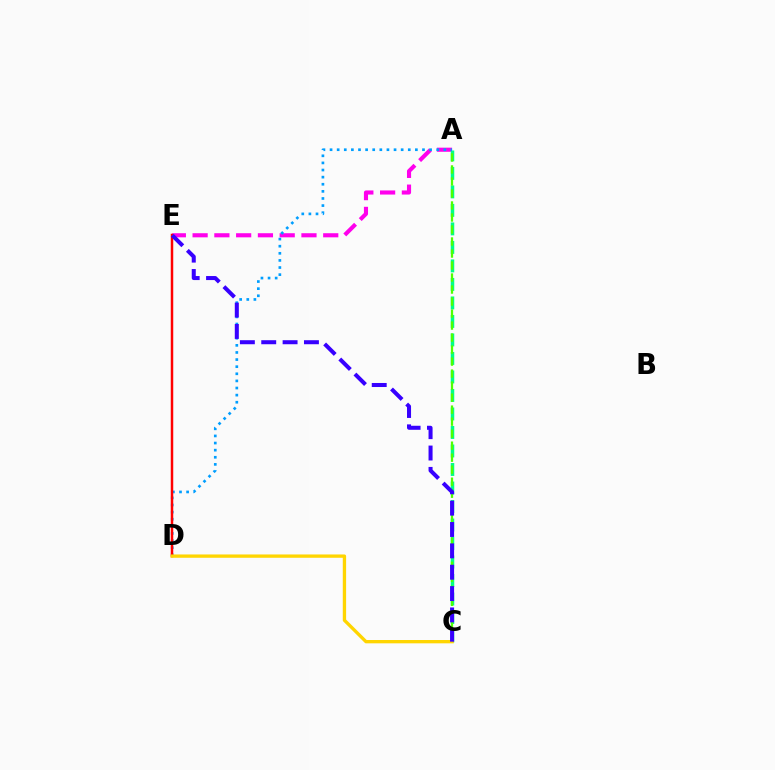{('A', 'E'): [{'color': '#ff00ed', 'line_style': 'dashed', 'thickness': 2.96}], ('A', 'C'): [{'color': '#00ff86', 'line_style': 'dashed', 'thickness': 2.51}, {'color': '#4fff00', 'line_style': 'dashed', 'thickness': 1.63}], ('A', 'D'): [{'color': '#009eff', 'line_style': 'dotted', 'thickness': 1.93}], ('D', 'E'): [{'color': '#ff0000', 'line_style': 'solid', 'thickness': 1.79}], ('C', 'D'): [{'color': '#ffd500', 'line_style': 'solid', 'thickness': 2.39}], ('C', 'E'): [{'color': '#3700ff', 'line_style': 'dashed', 'thickness': 2.9}]}